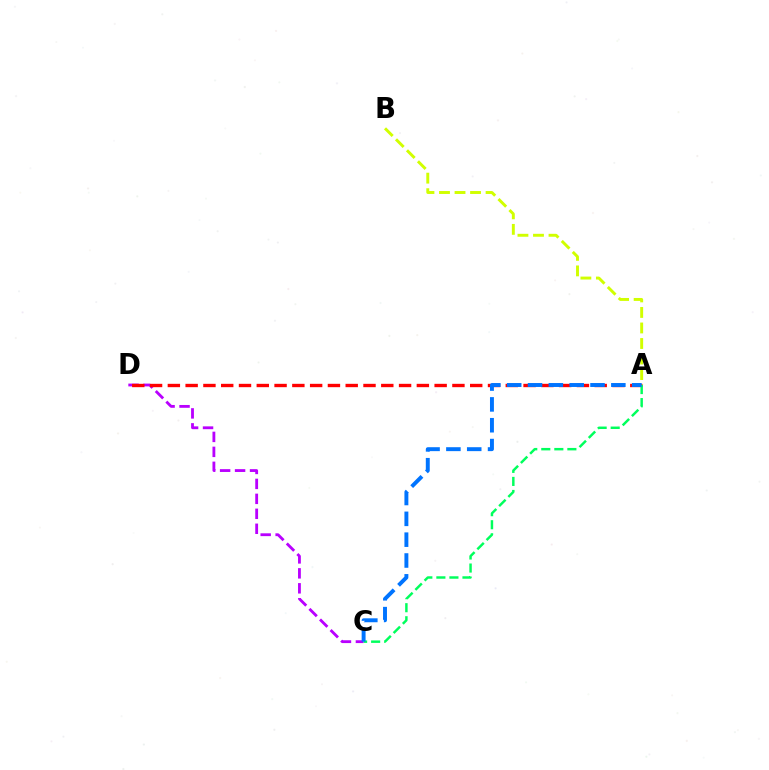{('C', 'D'): [{'color': '#b900ff', 'line_style': 'dashed', 'thickness': 2.03}], ('A', 'D'): [{'color': '#ff0000', 'line_style': 'dashed', 'thickness': 2.42}], ('A', 'C'): [{'color': '#00ff5c', 'line_style': 'dashed', 'thickness': 1.77}, {'color': '#0074ff', 'line_style': 'dashed', 'thickness': 2.83}], ('A', 'B'): [{'color': '#d1ff00', 'line_style': 'dashed', 'thickness': 2.11}]}